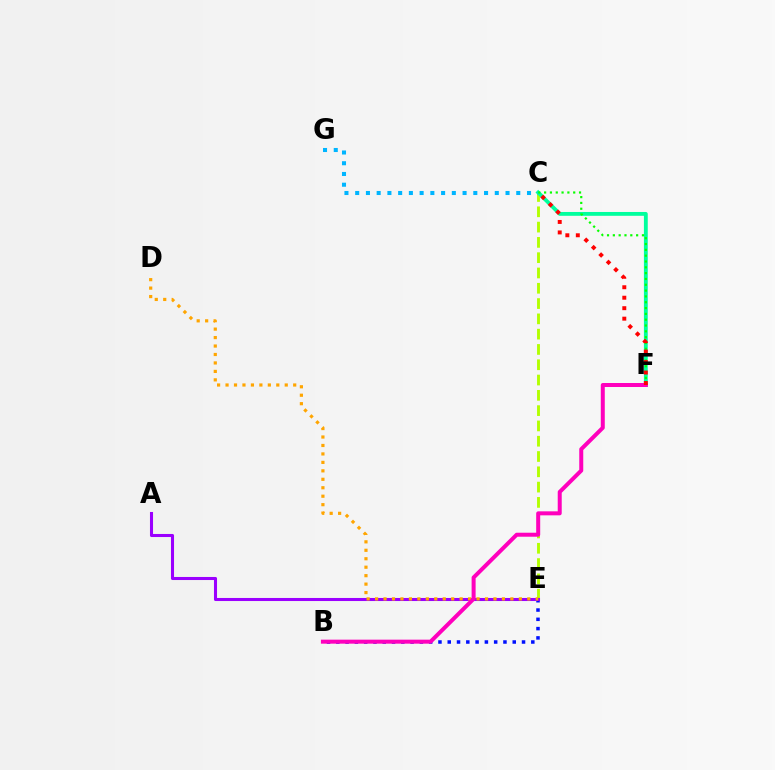{('C', 'E'): [{'color': '#b3ff00', 'line_style': 'dashed', 'thickness': 2.08}], ('C', 'F'): [{'color': '#00ff9d', 'line_style': 'solid', 'thickness': 2.76}, {'color': '#08ff00', 'line_style': 'dotted', 'thickness': 1.58}, {'color': '#ff0000', 'line_style': 'dotted', 'thickness': 2.85}], ('B', 'E'): [{'color': '#0010ff', 'line_style': 'dotted', 'thickness': 2.52}], ('A', 'E'): [{'color': '#9b00ff', 'line_style': 'solid', 'thickness': 2.2}], ('D', 'E'): [{'color': '#ffa500', 'line_style': 'dotted', 'thickness': 2.3}], ('B', 'F'): [{'color': '#ff00bd', 'line_style': 'solid', 'thickness': 2.88}], ('C', 'G'): [{'color': '#00b5ff', 'line_style': 'dotted', 'thickness': 2.92}]}